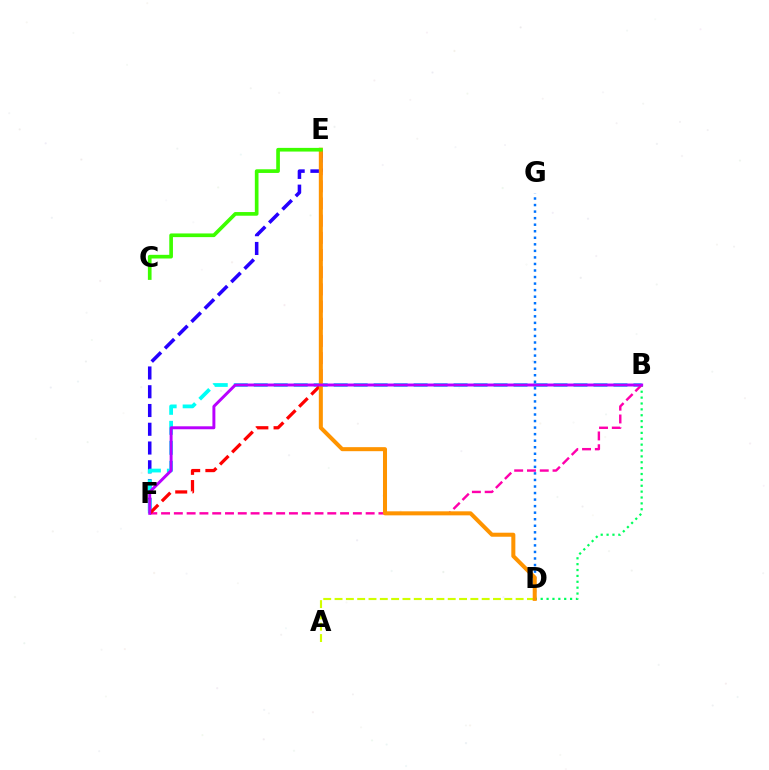{('E', 'F'): [{'color': '#2500ff', 'line_style': 'dashed', 'thickness': 2.55}, {'color': '#ff0000', 'line_style': 'dashed', 'thickness': 2.33}], ('B', 'D'): [{'color': '#00ff5c', 'line_style': 'dotted', 'thickness': 1.6}], ('A', 'D'): [{'color': '#d1ff00', 'line_style': 'dashed', 'thickness': 1.54}], ('B', 'F'): [{'color': '#00fff6', 'line_style': 'dashed', 'thickness': 2.71}, {'color': '#ff00ac', 'line_style': 'dashed', 'thickness': 1.74}, {'color': '#b900ff', 'line_style': 'solid', 'thickness': 2.12}], ('D', 'G'): [{'color': '#0074ff', 'line_style': 'dotted', 'thickness': 1.78}], ('D', 'E'): [{'color': '#ff9400', 'line_style': 'solid', 'thickness': 2.9}], ('C', 'E'): [{'color': '#3dff00', 'line_style': 'solid', 'thickness': 2.64}]}